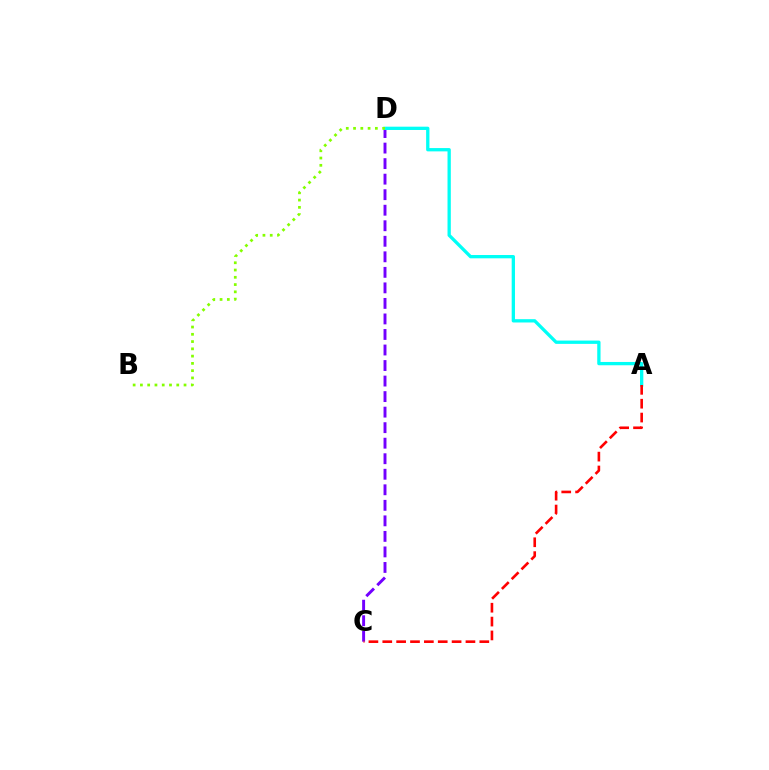{('C', 'D'): [{'color': '#7200ff', 'line_style': 'dashed', 'thickness': 2.11}], ('A', 'D'): [{'color': '#00fff6', 'line_style': 'solid', 'thickness': 2.38}], ('A', 'C'): [{'color': '#ff0000', 'line_style': 'dashed', 'thickness': 1.88}], ('B', 'D'): [{'color': '#84ff00', 'line_style': 'dotted', 'thickness': 1.98}]}